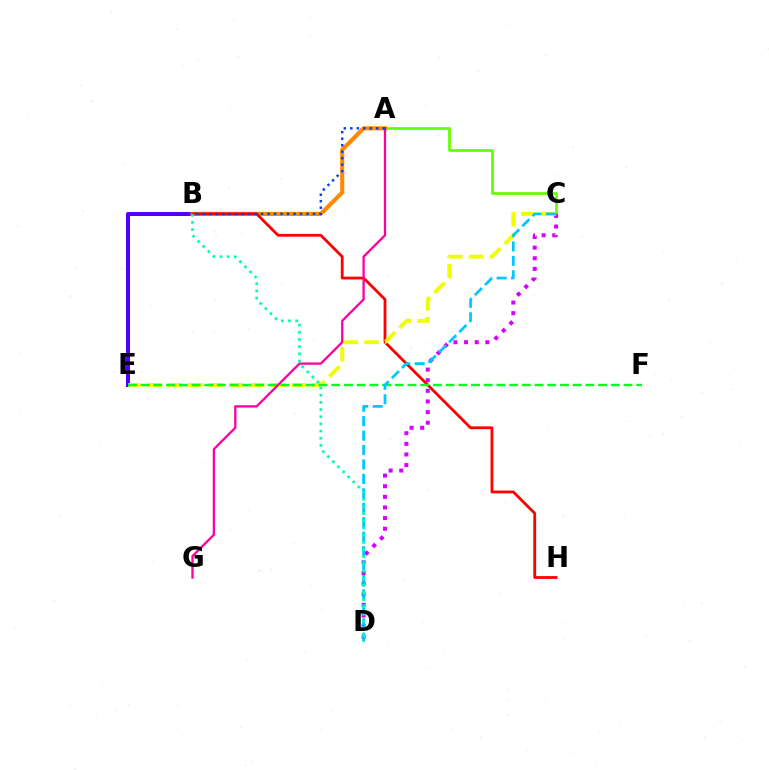{('B', 'E'): [{'color': '#4f00ff', 'line_style': 'solid', 'thickness': 2.89}], ('A', 'C'): [{'color': '#66ff00', 'line_style': 'solid', 'thickness': 1.96}], ('A', 'B'): [{'color': '#ff8800', 'line_style': 'solid', 'thickness': 2.95}, {'color': '#003fff', 'line_style': 'dotted', 'thickness': 1.76}], ('C', 'D'): [{'color': '#d600ff', 'line_style': 'dotted', 'thickness': 2.89}, {'color': '#00c7ff', 'line_style': 'dashed', 'thickness': 1.96}], ('B', 'H'): [{'color': '#ff0000', 'line_style': 'solid', 'thickness': 2.01}], ('C', 'E'): [{'color': '#eeff00', 'line_style': 'dashed', 'thickness': 2.8}], ('E', 'F'): [{'color': '#00ff27', 'line_style': 'dashed', 'thickness': 1.73}], ('A', 'G'): [{'color': '#ff00a0', 'line_style': 'solid', 'thickness': 1.65}], ('B', 'D'): [{'color': '#00ffaf', 'line_style': 'dotted', 'thickness': 1.95}]}